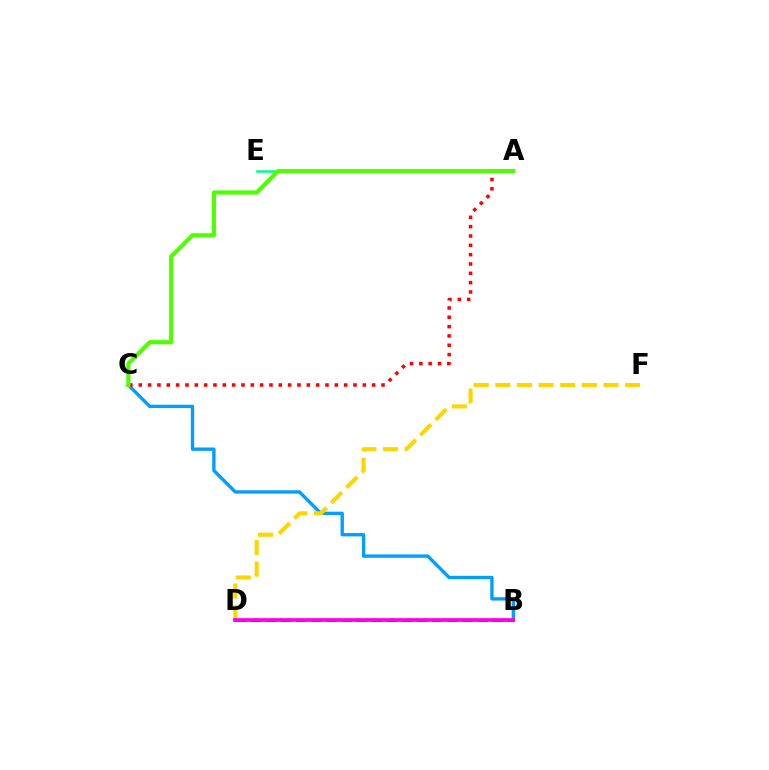{('A', 'E'): [{'color': '#00ff86', 'line_style': 'solid', 'thickness': 1.8}], ('B', 'C'): [{'color': '#009eff', 'line_style': 'solid', 'thickness': 2.41}], ('A', 'C'): [{'color': '#ff0000', 'line_style': 'dotted', 'thickness': 2.54}, {'color': '#4fff00', 'line_style': 'solid', 'thickness': 2.98}], ('B', 'D'): [{'color': '#3700ff', 'line_style': 'dashed', 'thickness': 2.05}, {'color': '#ff00ed', 'line_style': 'solid', 'thickness': 2.69}], ('D', 'F'): [{'color': '#ffd500', 'line_style': 'dashed', 'thickness': 2.94}]}